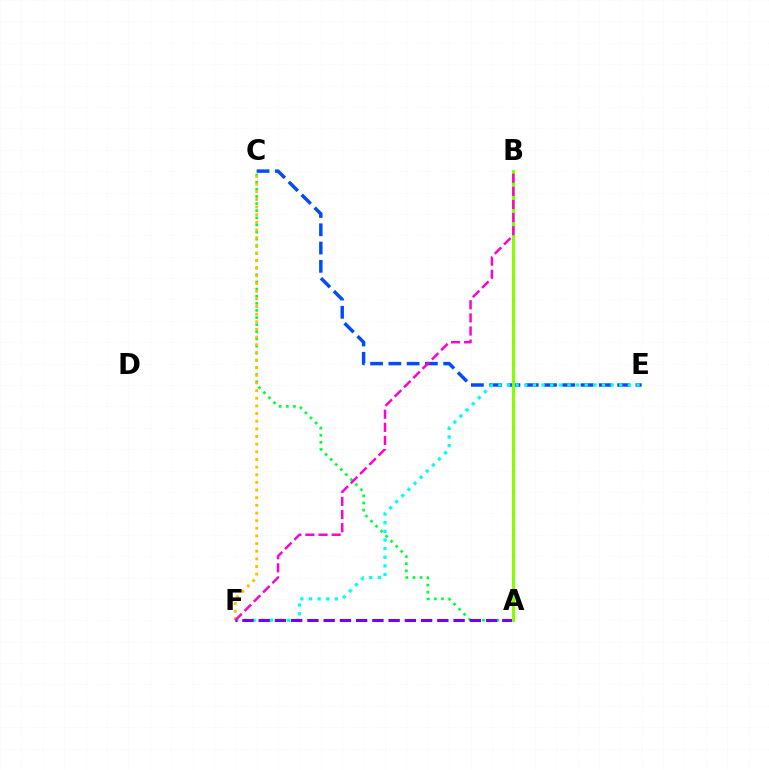{('C', 'E'): [{'color': '#004bff', 'line_style': 'dashed', 'thickness': 2.48}], ('E', 'F'): [{'color': '#00fff6', 'line_style': 'dotted', 'thickness': 2.35}], ('A', 'C'): [{'color': '#00ff39', 'line_style': 'dotted', 'thickness': 1.94}], ('C', 'F'): [{'color': '#ffbd00', 'line_style': 'dotted', 'thickness': 2.08}], ('A', 'F'): [{'color': '#7200ff', 'line_style': 'dashed', 'thickness': 2.21}], ('A', 'B'): [{'color': '#ff0000', 'line_style': 'dotted', 'thickness': 1.82}, {'color': '#84ff00', 'line_style': 'solid', 'thickness': 2.2}], ('B', 'F'): [{'color': '#ff00cf', 'line_style': 'dashed', 'thickness': 1.78}]}